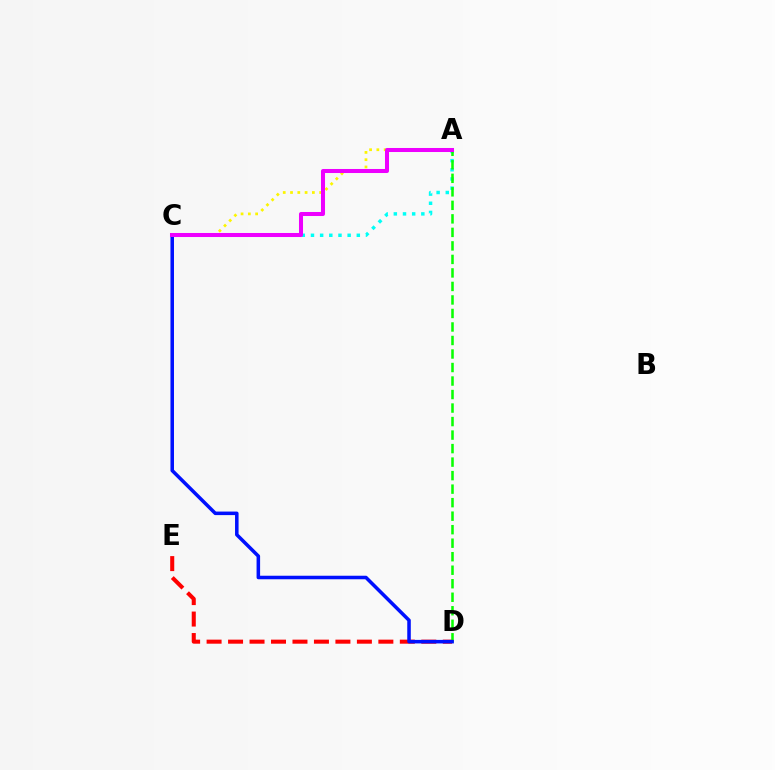{('A', 'C'): [{'color': '#fcf500', 'line_style': 'dotted', 'thickness': 1.98}, {'color': '#00fff6', 'line_style': 'dotted', 'thickness': 2.49}, {'color': '#ee00ff', 'line_style': 'solid', 'thickness': 2.9}], ('D', 'E'): [{'color': '#ff0000', 'line_style': 'dashed', 'thickness': 2.92}], ('A', 'D'): [{'color': '#08ff00', 'line_style': 'dashed', 'thickness': 1.84}], ('C', 'D'): [{'color': '#0010ff', 'line_style': 'solid', 'thickness': 2.54}]}